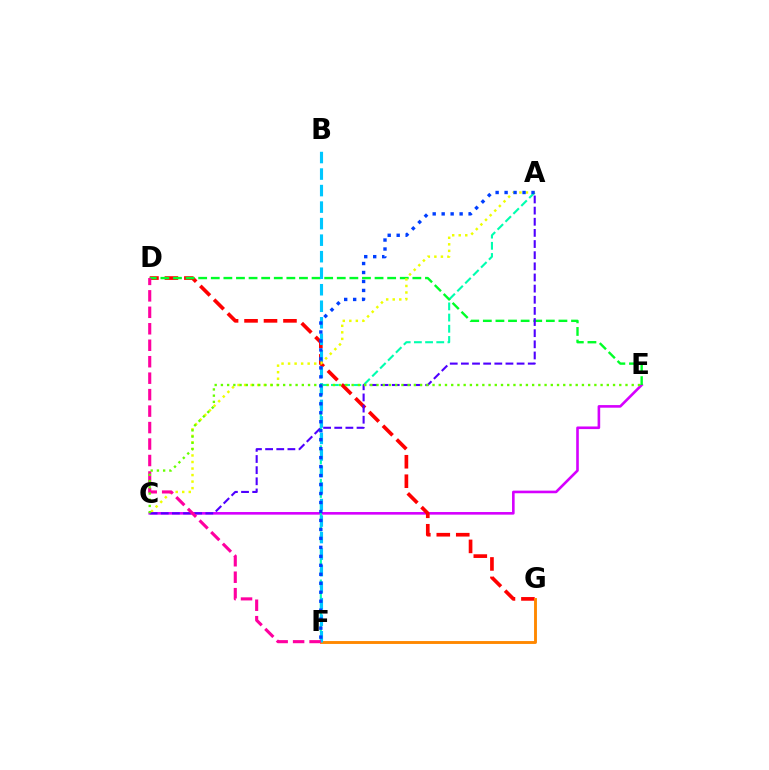{('C', 'E'): [{'color': '#d600ff', 'line_style': 'solid', 'thickness': 1.88}, {'color': '#66ff00', 'line_style': 'dotted', 'thickness': 1.69}], ('A', 'F'): [{'color': '#00ffaf', 'line_style': 'dashed', 'thickness': 1.52}, {'color': '#003fff', 'line_style': 'dotted', 'thickness': 2.44}], ('D', 'G'): [{'color': '#ff0000', 'line_style': 'dashed', 'thickness': 2.64}], ('D', 'E'): [{'color': '#00ff27', 'line_style': 'dashed', 'thickness': 1.71}], ('F', 'G'): [{'color': '#ff8800', 'line_style': 'solid', 'thickness': 2.08}], ('B', 'F'): [{'color': '#00c7ff', 'line_style': 'dashed', 'thickness': 2.24}], ('A', 'C'): [{'color': '#eeff00', 'line_style': 'dotted', 'thickness': 1.78}, {'color': '#4f00ff', 'line_style': 'dashed', 'thickness': 1.51}], ('D', 'F'): [{'color': '#ff00a0', 'line_style': 'dashed', 'thickness': 2.24}]}